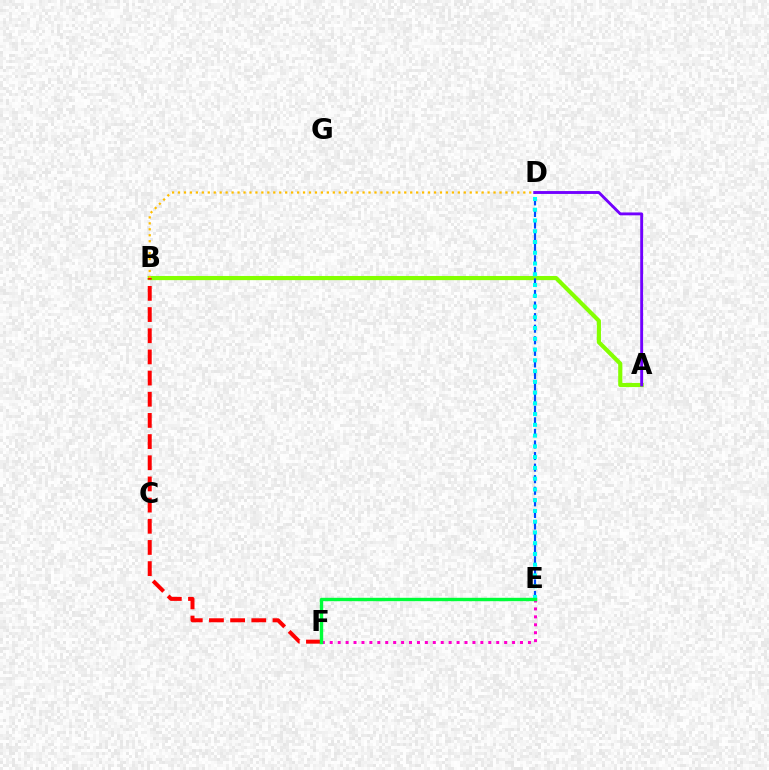{('A', 'B'): [{'color': '#84ff00', 'line_style': 'solid', 'thickness': 2.99}], ('B', 'F'): [{'color': '#ff0000', 'line_style': 'dashed', 'thickness': 2.88}], ('B', 'D'): [{'color': '#ffbd00', 'line_style': 'dotted', 'thickness': 1.62}], ('E', 'F'): [{'color': '#ff00cf', 'line_style': 'dotted', 'thickness': 2.15}, {'color': '#00ff39', 'line_style': 'solid', 'thickness': 2.44}], ('D', 'E'): [{'color': '#004bff', 'line_style': 'dashed', 'thickness': 1.57}, {'color': '#00fff6', 'line_style': 'dotted', 'thickness': 2.92}], ('A', 'D'): [{'color': '#7200ff', 'line_style': 'solid', 'thickness': 2.07}]}